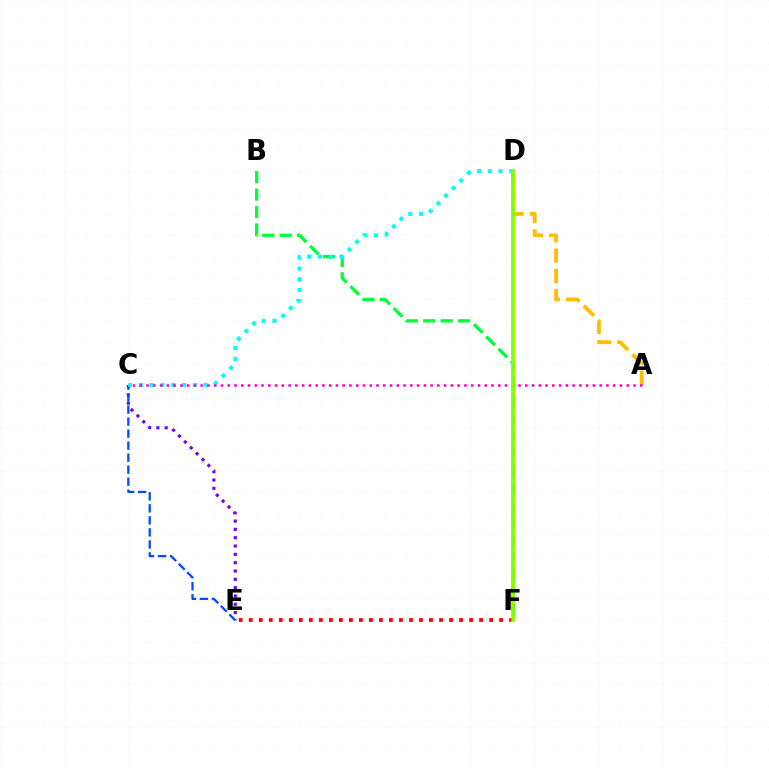{('A', 'D'): [{'color': '#ffbd00', 'line_style': 'dashed', 'thickness': 2.76}], ('B', 'F'): [{'color': '#00ff39', 'line_style': 'dashed', 'thickness': 2.37}], ('C', 'E'): [{'color': '#7200ff', 'line_style': 'dotted', 'thickness': 2.26}, {'color': '#004bff', 'line_style': 'dashed', 'thickness': 1.63}], ('E', 'F'): [{'color': '#ff0000', 'line_style': 'dotted', 'thickness': 2.72}], ('C', 'D'): [{'color': '#00fff6', 'line_style': 'dotted', 'thickness': 2.93}], ('A', 'C'): [{'color': '#ff00cf', 'line_style': 'dotted', 'thickness': 1.84}], ('D', 'F'): [{'color': '#84ff00', 'line_style': 'solid', 'thickness': 2.7}]}